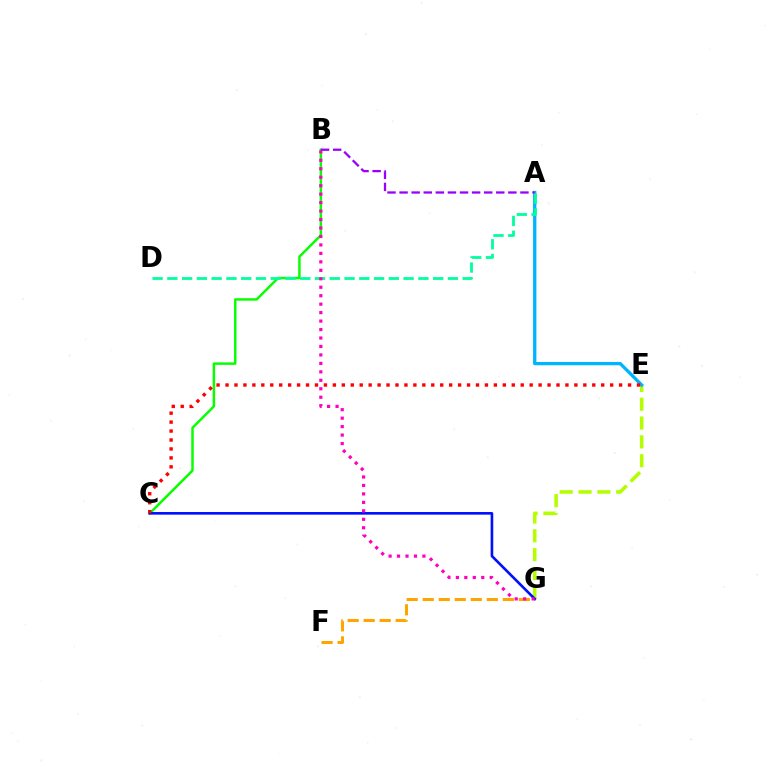{('E', 'G'): [{'color': '#b3ff00', 'line_style': 'dashed', 'thickness': 2.56}], ('B', 'C'): [{'color': '#08ff00', 'line_style': 'solid', 'thickness': 1.78}], ('F', 'G'): [{'color': '#ffa500', 'line_style': 'dashed', 'thickness': 2.18}], ('A', 'E'): [{'color': '#00b5ff', 'line_style': 'solid', 'thickness': 2.38}], ('C', 'G'): [{'color': '#0010ff', 'line_style': 'solid', 'thickness': 1.89}], ('A', 'B'): [{'color': '#9b00ff', 'line_style': 'dashed', 'thickness': 1.64}], ('A', 'D'): [{'color': '#00ff9d', 'line_style': 'dashed', 'thickness': 2.01}], ('C', 'E'): [{'color': '#ff0000', 'line_style': 'dotted', 'thickness': 2.43}], ('B', 'G'): [{'color': '#ff00bd', 'line_style': 'dotted', 'thickness': 2.3}]}